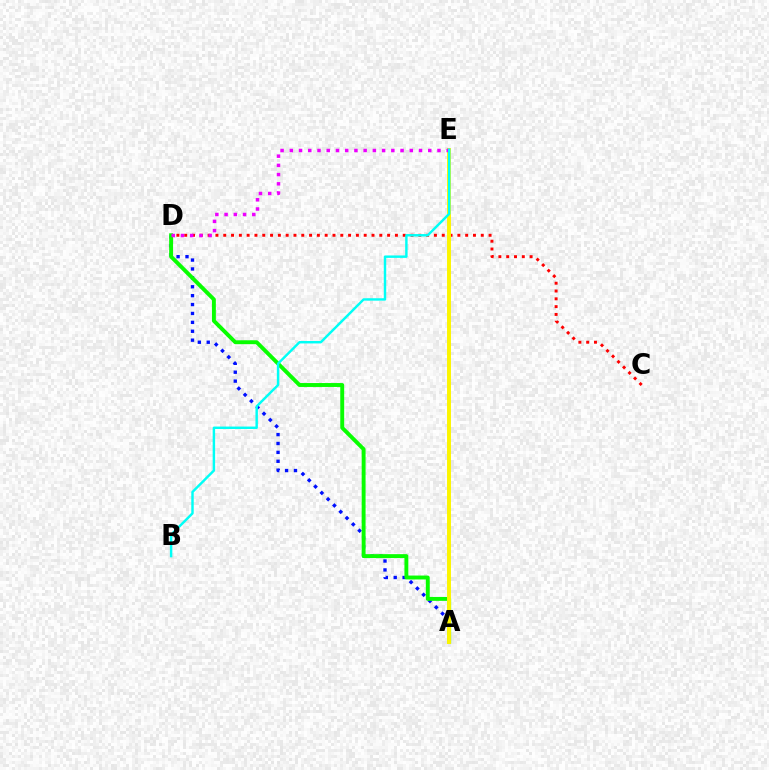{('C', 'D'): [{'color': '#ff0000', 'line_style': 'dotted', 'thickness': 2.12}], ('A', 'D'): [{'color': '#0010ff', 'line_style': 'dotted', 'thickness': 2.42}, {'color': '#08ff00', 'line_style': 'solid', 'thickness': 2.81}], ('A', 'E'): [{'color': '#fcf500', 'line_style': 'solid', 'thickness': 2.84}], ('D', 'E'): [{'color': '#ee00ff', 'line_style': 'dotted', 'thickness': 2.51}], ('B', 'E'): [{'color': '#00fff6', 'line_style': 'solid', 'thickness': 1.76}]}